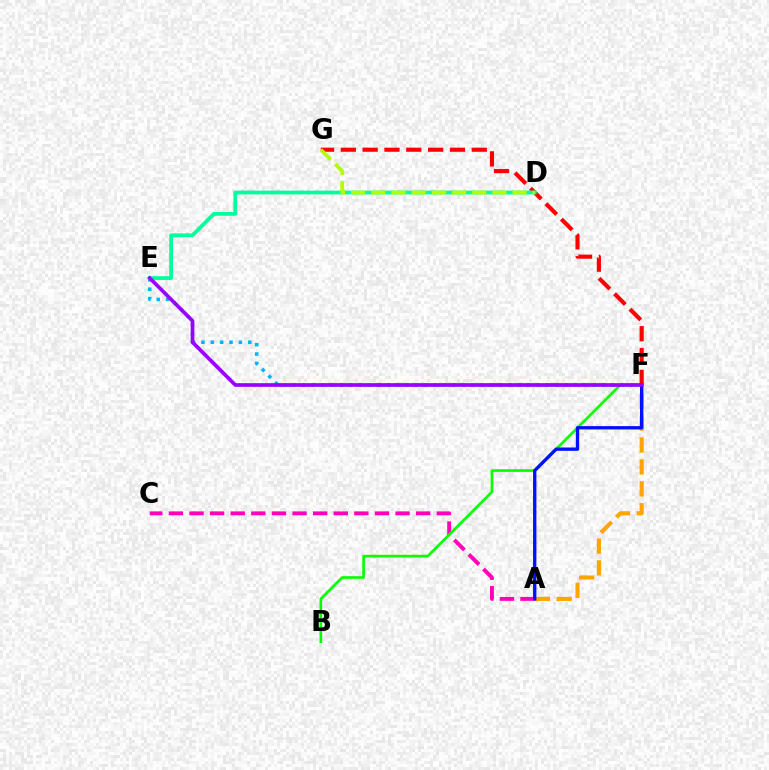{('E', 'F'): [{'color': '#00b5ff', 'line_style': 'dotted', 'thickness': 2.55}, {'color': '#9b00ff', 'line_style': 'solid', 'thickness': 2.64}], ('A', 'C'): [{'color': '#ff00bd', 'line_style': 'dashed', 'thickness': 2.8}], ('A', 'F'): [{'color': '#ffa500', 'line_style': 'dashed', 'thickness': 2.97}, {'color': '#0010ff', 'line_style': 'solid', 'thickness': 2.4}], ('B', 'F'): [{'color': '#08ff00', 'line_style': 'solid', 'thickness': 1.92}], ('F', 'G'): [{'color': '#ff0000', 'line_style': 'dashed', 'thickness': 2.97}], ('D', 'E'): [{'color': '#00ff9d', 'line_style': 'solid', 'thickness': 2.71}], ('D', 'G'): [{'color': '#b3ff00', 'line_style': 'dashed', 'thickness': 2.74}]}